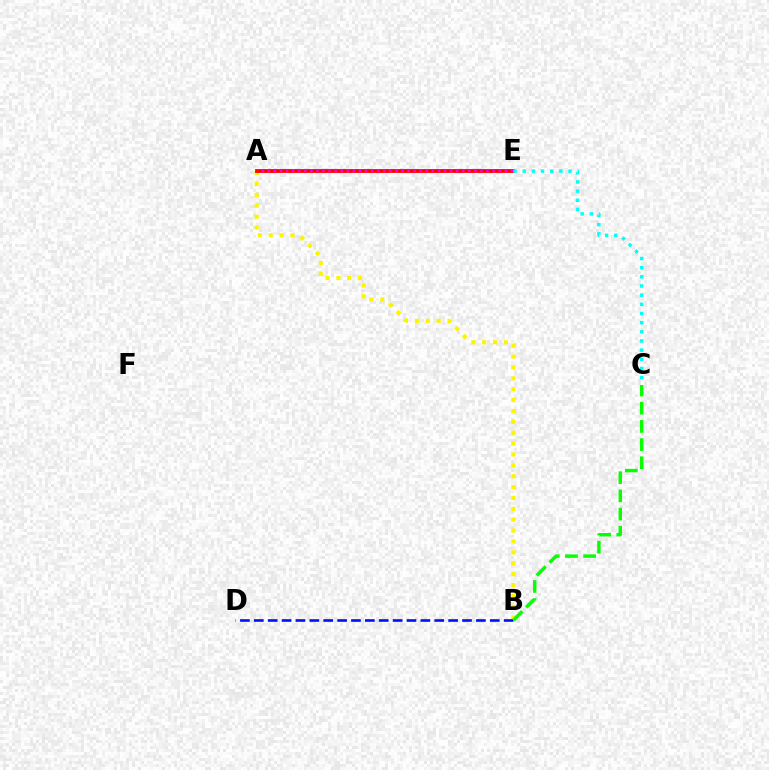{('A', 'B'): [{'color': '#fcf500', 'line_style': 'dotted', 'thickness': 2.96}], ('B', 'D'): [{'color': '#0010ff', 'line_style': 'dashed', 'thickness': 1.89}], ('A', 'E'): [{'color': '#ff0000', 'line_style': 'solid', 'thickness': 2.73}, {'color': '#ee00ff', 'line_style': 'dotted', 'thickness': 1.65}], ('B', 'C'): [{'color': '#08ff00', 'line_style': 'dashed', 'thickness': 2.47}], ('C', 'E'): [{'color': '#00fff6', 'line_style': 'dotted', 'thickness': 2.49}]}